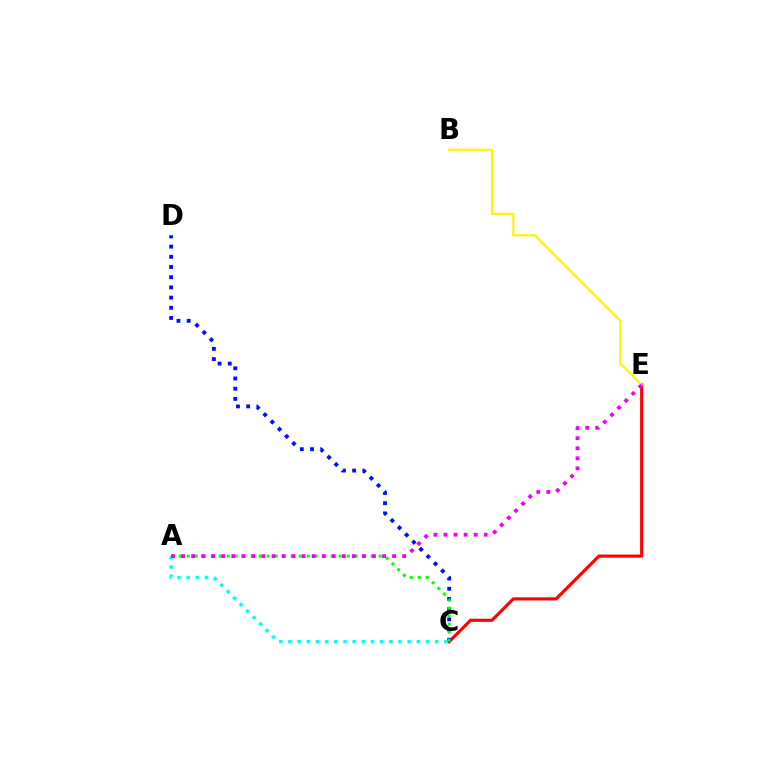{('C', 'E'): [{'color': '#ff0000', 'line_style': 'solid', 'thickness': 2.24}], ('C', 'D'): [{'color': '#0010ff', 'line_style': 'dotted', 'thickness': 2.77}], ('A', 'C'): [{'color': '#08ff00', 'line_style': 'dotted', 'thickness': 2.17}, {'color': '#00fff6', 'line_style': 'dotted', 'thickness': 2.49}], ('B', 'E'): [{'color': '#fcf500', 'line_style': 'solid', 'thickness': 1.52}], ('A', 'E'): [{'color': '#ee00ff', 'line_style': 'dotted', 'thickness': 2.73}]}